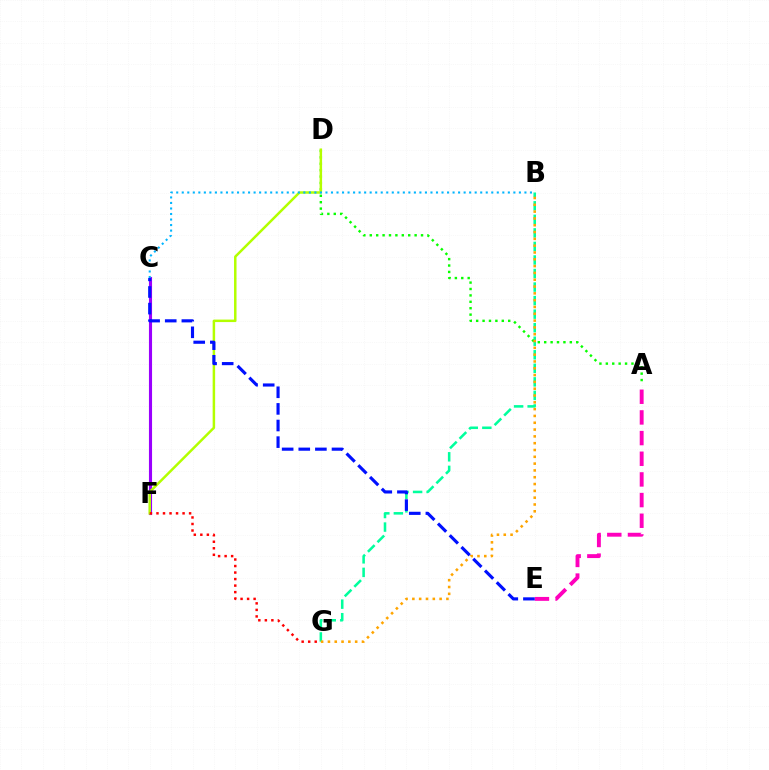{('B', 'G'): [{'color': '#00ff9d', 'line_style': 'dashed', 'thickness': 1.84}, {'color': '#ffa500', 'line_style': 'dotted', 'thickness': 1.85}], ('C', 'F'): [{'color': '#9b00ff', 'line_style': 'solid', 'thickness': 2.24}], ('A', 'D'): [{'color': '#08ff00', 'line_style': 'dotted', 'thickness': 1.74}], ('A', 'E'): [{'color': '#ff00bd', 'line_style': 'dashed', 'thickness': 2.81}], ('D', 'F'): [{'color': '#b3ff00', 'line_style': 'solid', 'thickness': 1.79}], ('F', 'G'): [{'color': '#ff0000', 'line_style': 'dotted', 'thickness': 1.77}], ('B', 'C'): [{'color': '#00b5ff', 'line_style': 'dotted', 'thickness': 1.5}], ('C', 'E'): [{'color': '#0010ff', 'line_style': 'dashed', 'thickness': 2.26}]}